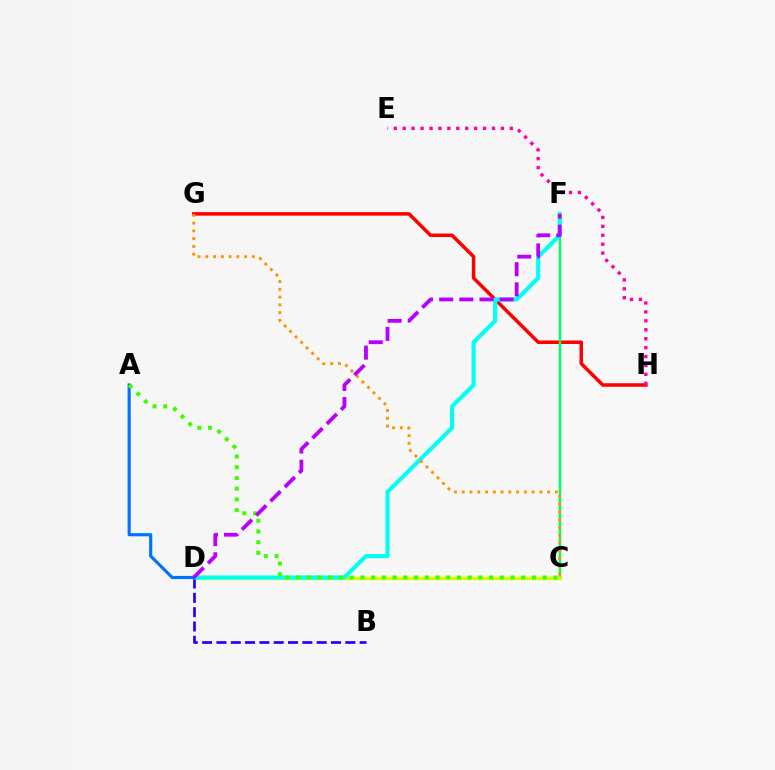{('G', 'H'): [{'color': '#ff0000', 'line_style': 'solid', 'thickness': 2.53}], ('E', 'H'): [{'color': '#ff00ac', 'line_style': 'dotted', 'thickness': 2.43}], ('C', 'F'): [{'color': '#00ff5c', 'line_style': 'solid', 'thickness': 1.79}], ('C', 'D'): [{'color': '#d1ff00', 'line_style': 'solid', 'thickness': 2.4}], ('B', 'D'): [{'color': '#2500ff', 'line_style': 'dashed', 'thickness': 1.95}], ('D', 'F'): [{'color': '#00fff6', 'line_style': 'solid', 'thickness': 2.96}, {'color': '#b900ff', 'line_style': 'dashed', 'thickness': 2.74}], ('A', 'D'): [{'color': '#0074ff', 'line_style': 'solid', 'thickness': 2.27}], ('C', 'G'): [{'color': '#ff9400', 'line_style': 'dotted', 'thickness': 2.11}], ('A', 'C'): [{'color': '#3dff00', 'line_style': 'dotted', 'thickness': 2.91}]}